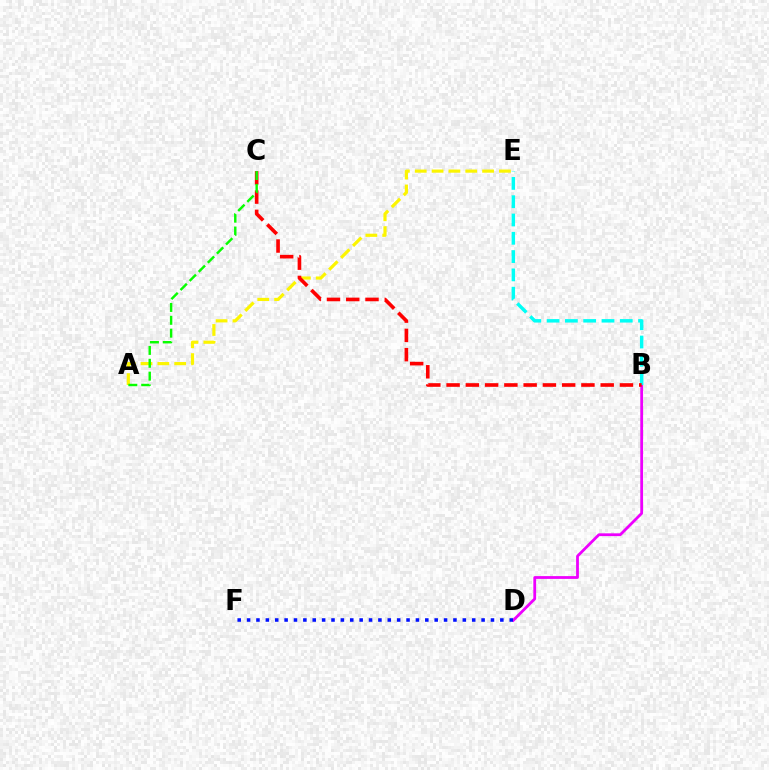{('B', 'D'): [{'color': '#ee00ff', 'line_style': 'solid', 'thickness': 2.0}], ('A', 'E'): [{'color': '#fcf500', 'line_style': 'dashed', 'thickness': 2.29}], ('B', 'E'): [{'color': '#00fff6', 'line_style': 'dashed', 'thickness': 2.49}], ('B', 'C'): [{'color': '#ff0000', 'line_style': 'dashed', 'thickness': 2.62}], ('A', 'C'): [{'color': '#08ff00', 'line_style': 'dashed', 'thickness': 1.75}], ('D', 'F'): [{'color': '#0010ff', 'line_style': 'dotted', 'thickness': 2.55}]}